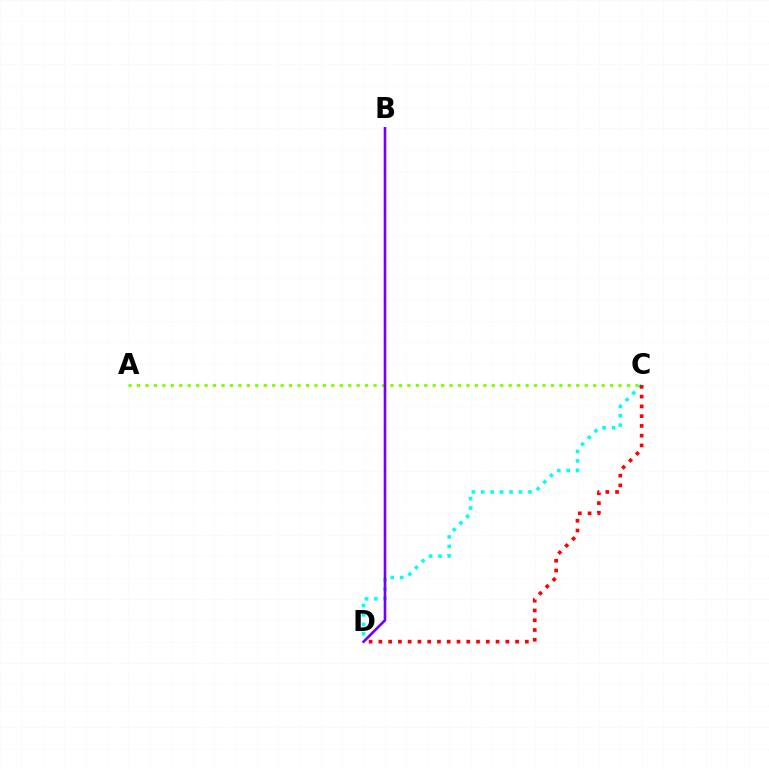{('C', 'D'): [{'color': '#00fff6', 'line_style': 'dotted', 'thickness': 2.56}, {'color': '#ff0000', 'line_style': 'dotted', 'thickness': 2.65}], ('A', 'C'): [{'color': '#84ff00', 'line_style': 'dotted', 'thickness': 2.3}], ('B', 'D'): [{'color': '#7200ff', 'line_style': 'solid', 'thickness': 1.89}]}